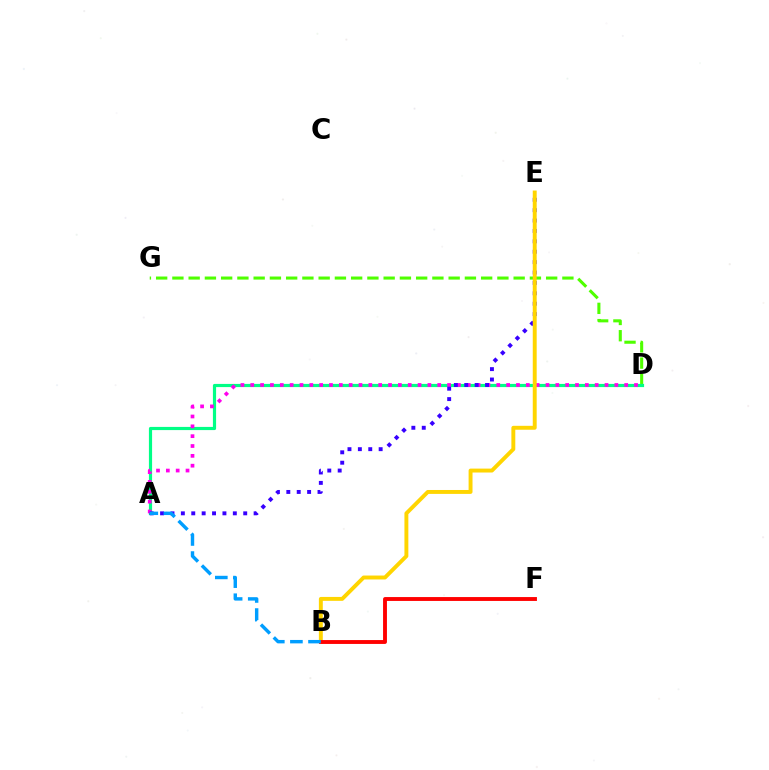{('D', 'G'): [{'color': '#4fff00', 'line_style': 'dashed', 'thickness': 2.21}], ('A', 'D'): [{'color': '#00ff86', 'line_style': 'solid', 'thickness': 2.29}, {'color': '#ff00ed', 'line_style': 'dotted', 'thickness': 2.67}], ('A', 'E'): [{'color': '#3700ff', 'line_style': 'dotted', 'thickness': 2.82}], ('B', 'E'): [{'color': '#ffd500', 'line_style': 'solid', 'thickness': 2.82}], ('B', 'F'): [{'color': '#ff0000', 'line_style': 'solid', 'thickness': 2.79}], ('A', 'B'): [{'color': '#009eff', 'line_style': 'dashed', 'thickness': 2.46}]}